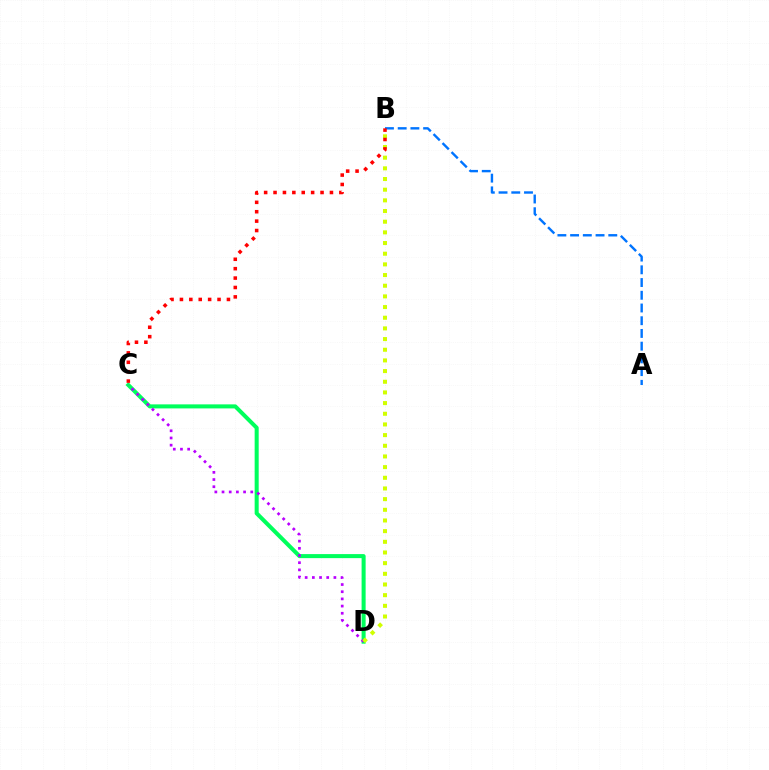{('C', 'D'): [{'color': '#00ff5c', 'line_style': 'solid', 'thickness': 2.91}, {'color': '#b900ff', 'line_style': 'dotted', 'thickness': 1.95}], ('A', 'B'): [{'color': '#0074ff', 'line_style': 'dashed', 'thickness': 1.73}], ('B', 'D'): [{'color': '#d1ff00', 'line_style': 'dotted', 'thickness': 2.9}], ('B', 'C'): [{'color': '#ff0000', 'line_style': 'dotted', 'thickness': 2.55}]}